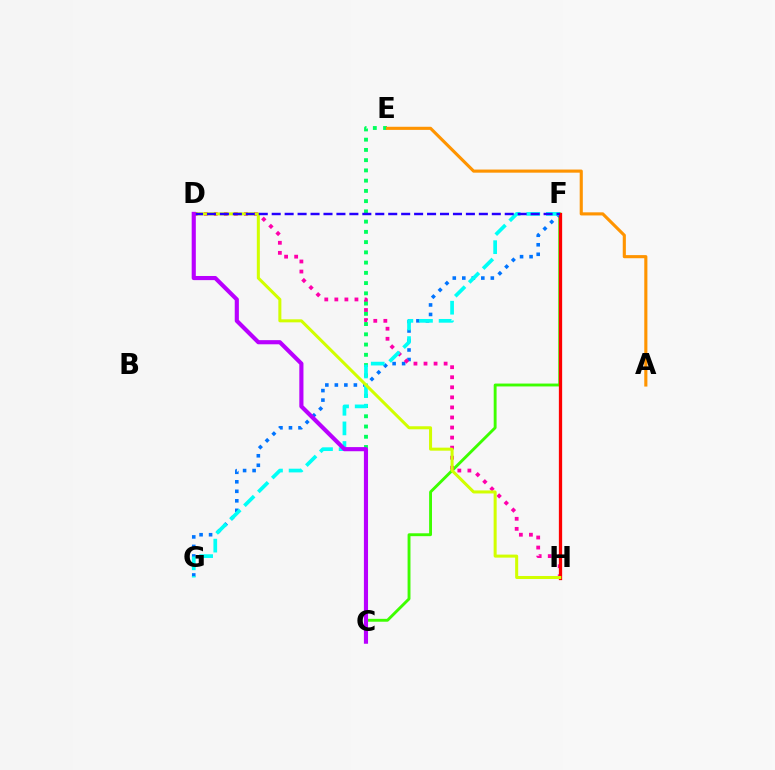{('C', 'F'): [{'color': '#3dff00', 'line_style': 'solid', 'thickness': 2.07}], ('F', 'G'): [{'color': '#0074ff', 'line_style': 'dotted', 'thickness': 2.58}, {'color': '#00fff6', 'line_style': 'dashed', 'thickness': 2.66}], ('D', 'H'): [{'color': '#ff00ac', 'line_style': 'dotted', 'thickness': 2.73}, {'color': '#d1ff00', 'line_style': 'solid', 'thickness': 2.18}], ('C', 'E'): [{'color': '#00ff5c', 'line_style': 'dotted', 'thickness': 2.78}], ('F', 'H'): [{'color': '#ff0000', 'line_style': 'solid', 'thickness': 2.36}], ('D', 'F'): [{'color': '#2500ff', 'line_style': 'dashed', 'thickness': 1.76}], ('A', 'E'): [{'color': '#ff9400', 'line_style': 'solid', 'thickness': 2.25}], ('C', 'D'): [{'color': '#b900ff', 'line_style': 'solid', 'thickness': 2.98}]}